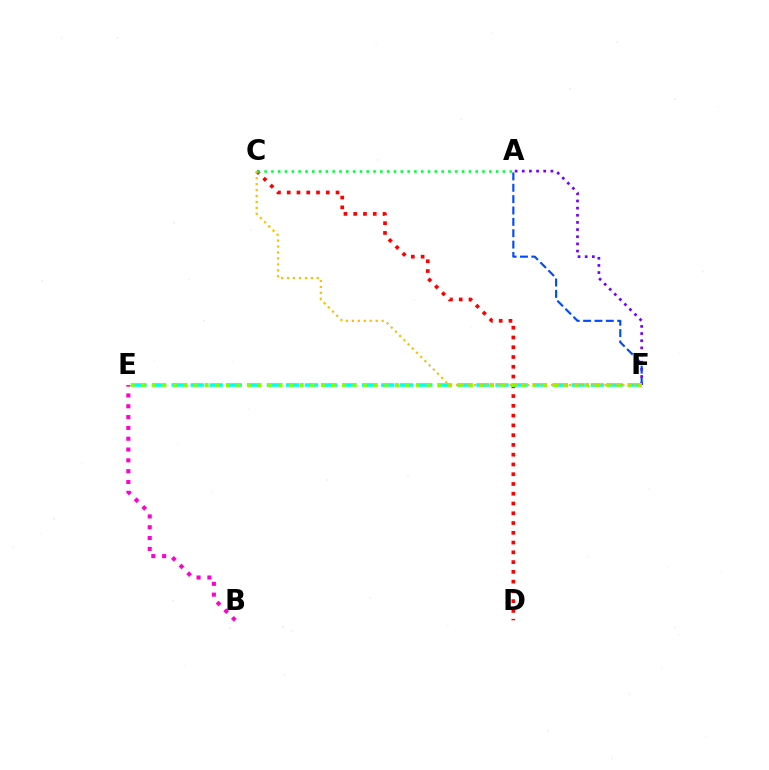{('A', 'F'): [{'color': '#7200ff', 'line_style': 'dotted', 'thickness': 1.94}, {'color': '#004bff', 'line_style': 'dashed', 'thickness': 1.54}], ('B', 'E'): [{'color': '#ff00cf', 'line_style': 'dotted', 'thickness': 2.94}], ('E', 'F'): [{'color': '#00fff6', 'line_style': 'dashed', 'thickness': 2.59}, {'color': '#84ff00', 'line_style': 'dotted', 'thickness': 2.87}], ('C', 'D'): [{'color': '#ff0000', 'line_style': 'dotted', 'thickness': 2.65}], ('A', 'C'): [{'color': '#00ff39', 'line_style': 'dotted', 'thickness': 1.85}], ('C', 'F'): [{'color': '#ffbd00', 'line_style': 'dotted', 'thickness': 1.61}]}